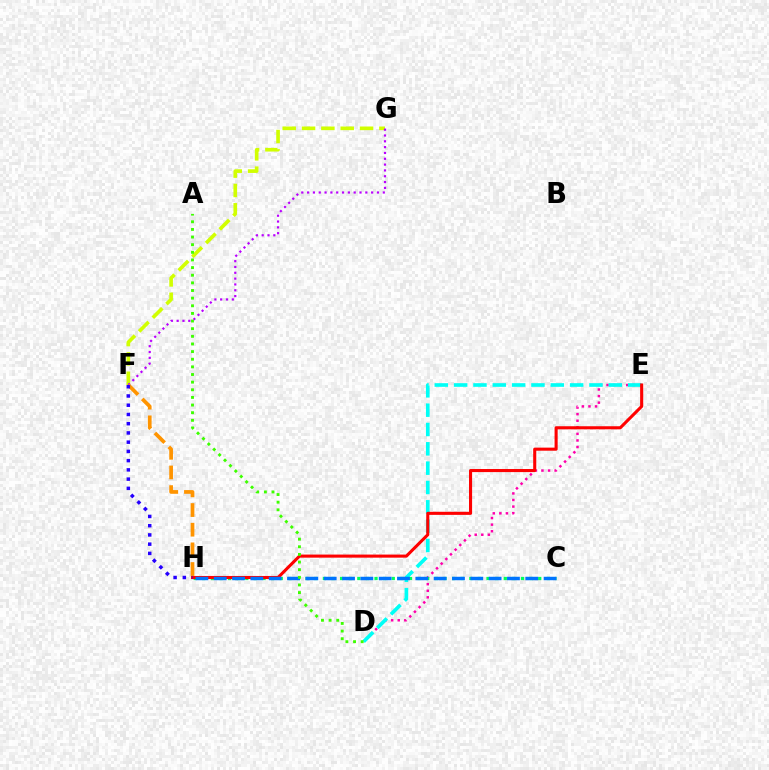{('D', 'E'): [{'color': '#ff00ac', 'line_style': 'dotted', 'thickness': 1.79}, {'color': '#00fff6', 'line_style': 'dashed', 'thickness': 2.63}], ('F', 'G'): [{'color': '#d1ff00', 'line_style': 'dashed', 'thickness': 2.63}, {'color': '#b900ff', 'line_style': 'dotted', 'thickness': 1.58}], ('C', 'H'): [{'color': '#00ff5c', 'line_style': 'dotted', 'thickness': 2.34}, {'color': '#0074ff', 'line_style': 'dashed', 'thickness': 2.49}], ('E', 'H'): [{'color': '#ff0000', 'line_style': 'solid', 'thickness': 2.22}], ('F', 'H'): [{'color': '#ff9400', 'line_style': 'dashed', 'thickness': 2.67}, {'color': '#2500ff', 'line_style': 'dotted', 'thickness': 2.51}], ('A', 'D'): [{'color': '#3dff00', 'line_style': 'dotted', 'thickness': 2.07}]}